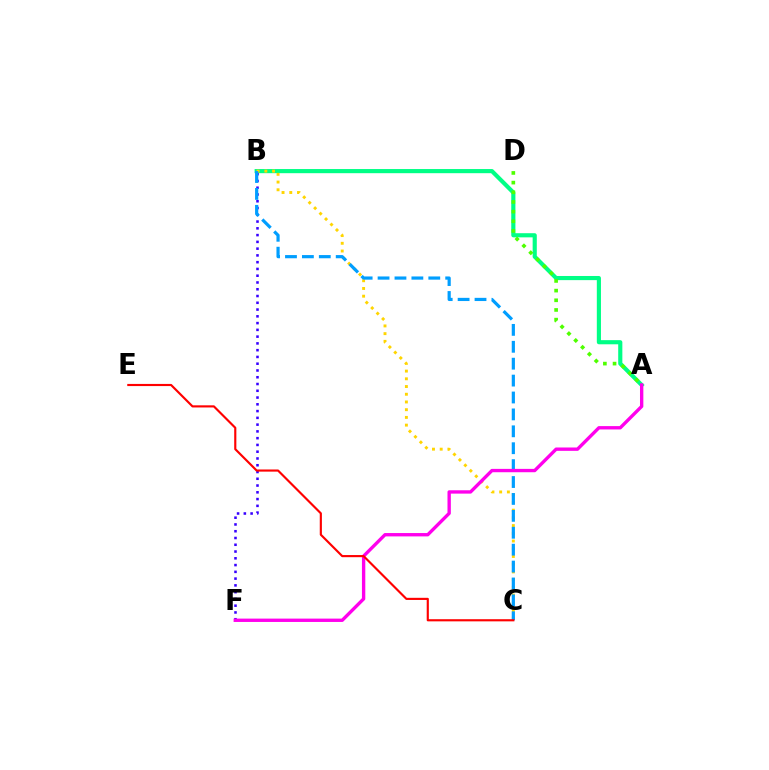{('A', 'B'): [{'color': '#00ff86', 'line_style': 'solid', 'thickness': 2.98}], ('A', 'D'): [{'color': '#4fff00', 'line_style': 'dotted', 'thickness': 2.63}], ('B', 'F'): [{'color': '#3700ff', 'line_style': 'dotted', 'thickness': 1.84}], ('B', 'C'): [{'color': '#ffd500', 'line_style': 'dotted', 'thickness': 2.1}, {'color': '#009eff', 'line_style': 'dashed', 'thickness': 2.3}], ('A', 'F'): [{'color': '#ff00ed', 'line_style': 'solid', 'thickness': 2.41}], ('C', 'E'): [{'color': '#ff0000', 'line_style': 'solid', 'thickness': 1.55}]}